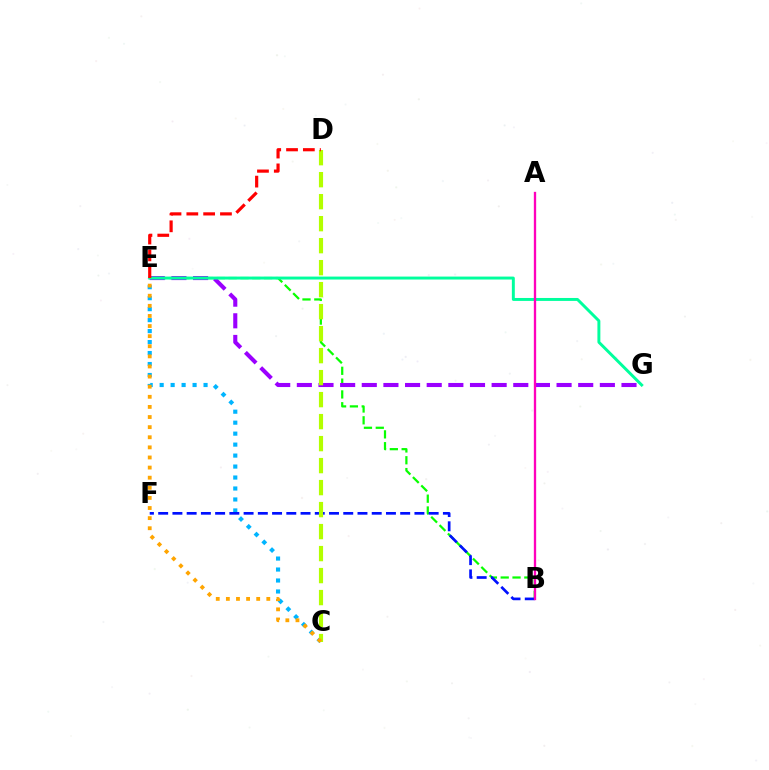{('C', 'E'): [{'color': '#00b5ff', 'line_style': 'dotted', 'thickness': 2.98}, {'color': '#ffa500', 'line_style': 'dotted', 'thickness': 2.75}], ('B', 'E'): [{'color': '#08ff00', 'line_style': 'dashed', 'thickness': 1.61}], ('E', 'G'): [{'color': '#9b00ff', 'line_style': 'dashed', 'thickness': 2.94}, {'color': '#00ff9d', 'line_style': 'solid', 'thickness': 2.12}], ('B', 'F'): [{'color': '#0010ff', 'line_style': 'dashed', 'thickness': 1.93}], ('C', 'D'): [{'color': '#b3ff00', 'line_style': 'dashed', 'thickness': 2.99}], ('D', 'E'): [{'color': '#ff0000', 'line_style': 'dashed', 'thickness': 2.28}], ('A', 'B'): [{'color': '#ff00bd', 'line_style': 'solid', 'thickness': 1.68}]}